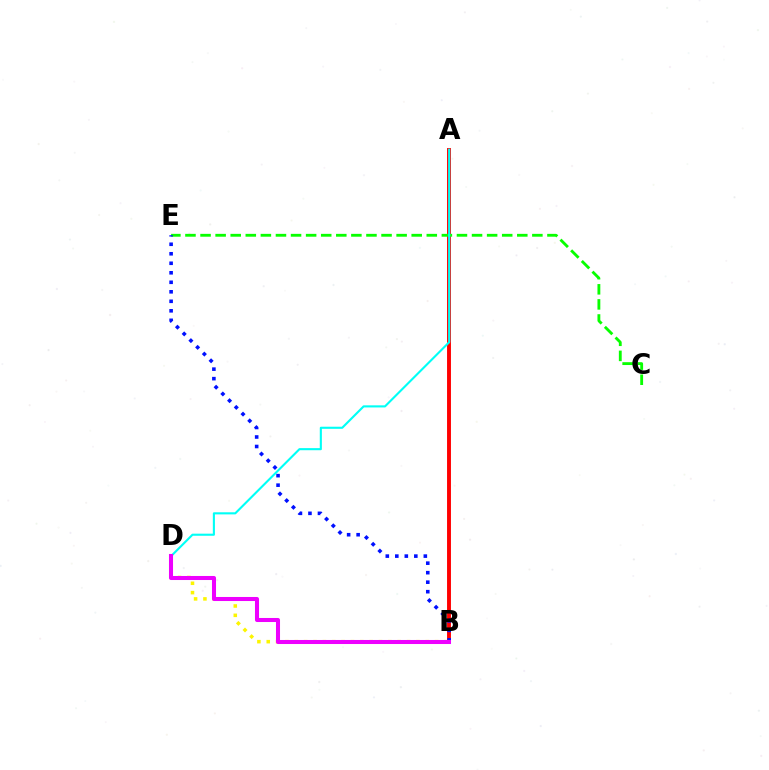{('A', 'B'): [{'color': '#ff0000', 'line_style': 'solid', 'thickness': 2.81}], ('B', 'D'): [{'color': '#fcf500', 'line_style': 'dotted', 'thickness': 2.54}, {'color': '#ee00ff', 'line_style': 'solid', 'thickness': 2.91}], ('C', 'E'): [{'color': '#08ff00', 'line_style': 'dashed', 'thickness': 2.05}], ('A', 'D'): [{'color': '#00fff6', 'line_style': 'solid', 'thickness': 1.52}], ('B', 'E'): [{'color': '#0010ff', 'line_style': 'dotted', 'thickness': 2.58}]}